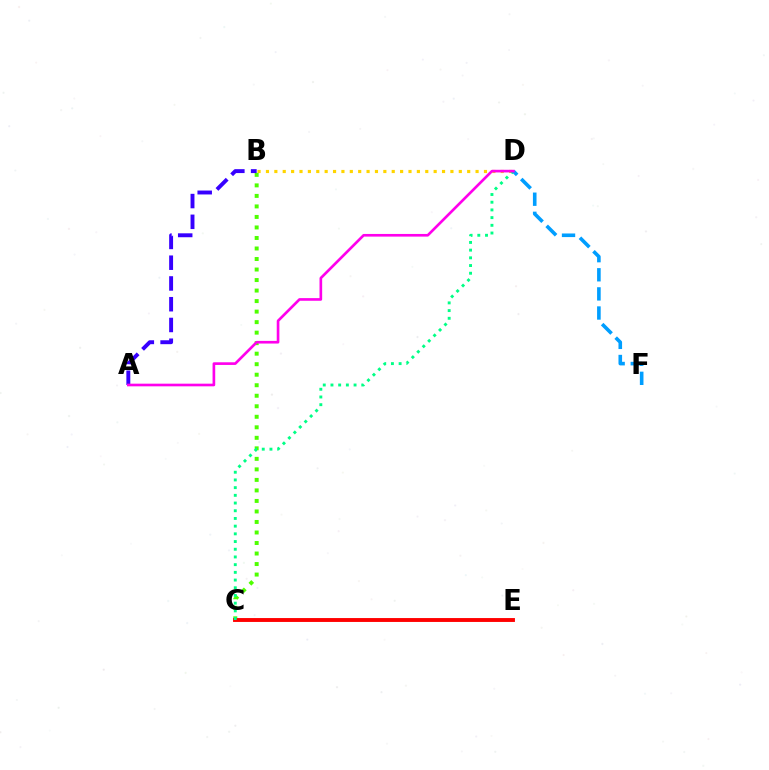{('B', 'D'): [{'color': '#ffd500', 'line_style': 'dotted', 'thickness': 2.28}], ('B', 'C'): [{'color': '#4fff00', 'line_style': 'dotted', 'thickness': 2.86}], ('C', 'E'): [{'color': '#ff0000', 'line_style': 'solid', 'thickness': 2.79}], ('C', 'D'): [{'color': '#00ff86', 'line_style': 'dotted', 'thickness': 2.09}], ('A', 'B'): [{'color': '#3700ff', 'line_style': 'dashed', 'thickness': 2.82}], ('D', 'F'): [{'color': '#009eff', 'line_style': 'dashed', 'thickness': 2.6}], ('A', 'D'): [{'color': '#ff00ed', 'line_style': 'solid', 'thickness': 1.91}]}